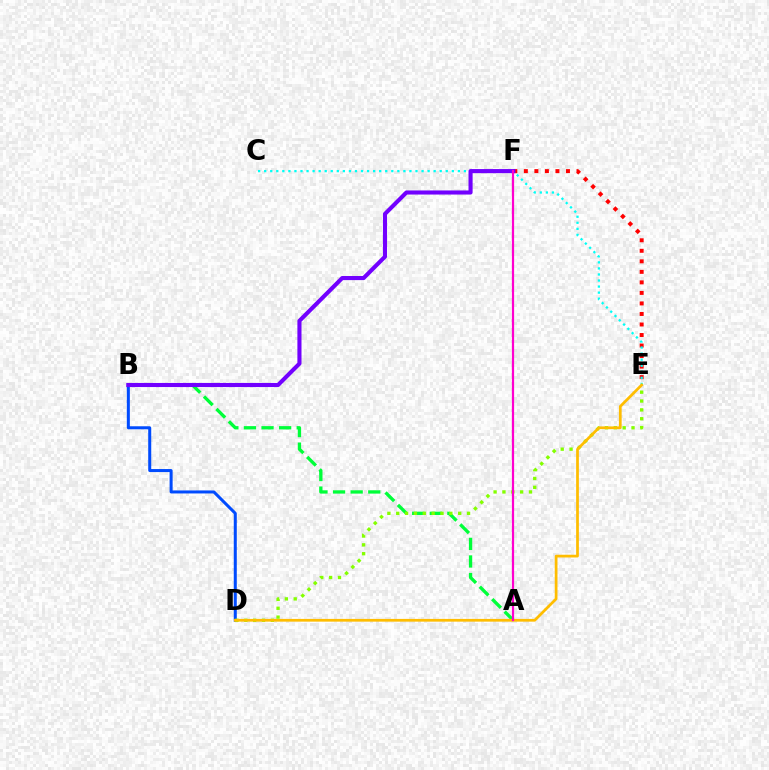{('A', 'B'): [{'color': '#00ff39', 'line_style': 'dashed', 'thickness': 2.39}], ('E', 'F'): [{'color': '#ff0000', 'line_style': 'dotted', 'thickness': 2.86}], ('C', 'E'): [{'color': '#00fff6', 'line_style': 'dotted', 'thickness': 1.64}], ('B', 'D'): [{'color': '#004bff', 'line_style': 'solid', 'thickness': 2.18}], ('D', 'E'): [{'color': '#84ff00', 'line_style': 'dotted', 'thickness': 2.4}, {'color': '#ffbd00', 'line_style': 'solid', 'thickness': 1.97}], ('B', 'F'): [{'color': '#7200ff', 'line_style': 'solid', 'thickness': 2.95}], ('A', 'F'): [{'color': '#ff00cf', 'line_style': 'solid', 'thickness': 1.6}]}